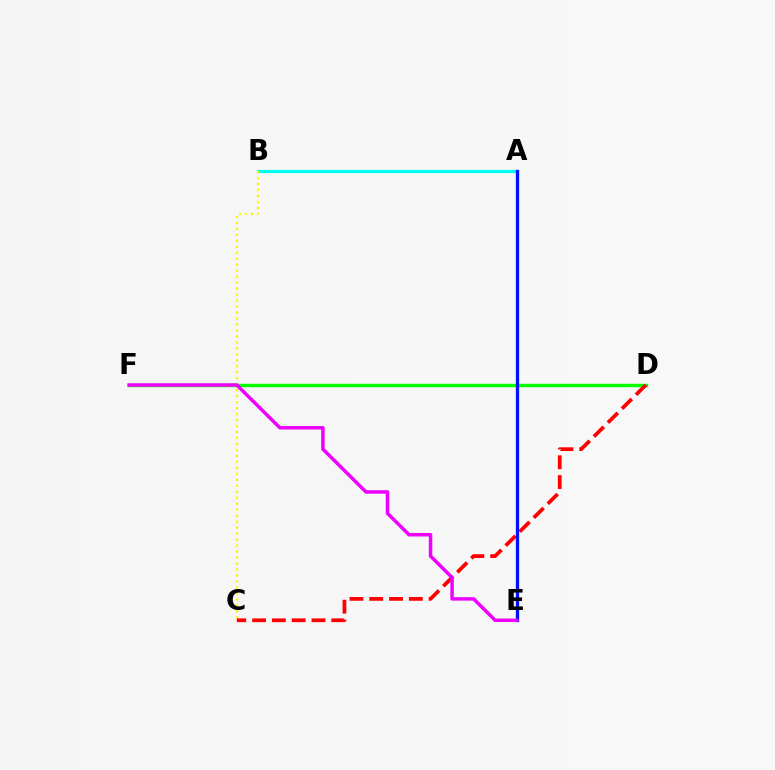{('A', 'B'): [{'color': '#00fff6', 'line_style': 'solid', 'thickness': 2.27}], ('B', 'C'): [{'color': '#fcf500', 'line_style': 'dotted', 'thickness': 1.62}], ('D', 'F'): [{'color': '#08ff00', 'line_style': 'solid', 'thickness': 2.47}], ('C', 'D'): [{'color': '#ff0000', 'line_style': 'dashed', 'thickness': 2.69}], ('A', 'E'): [{'color': '#0010ff', 'line_style': 'solid', 'thickness': 2.37}], ('E', 'F'): [{'color': '#ee00ff', 'line_style': 'solid', 'thickness': 2.5}]}